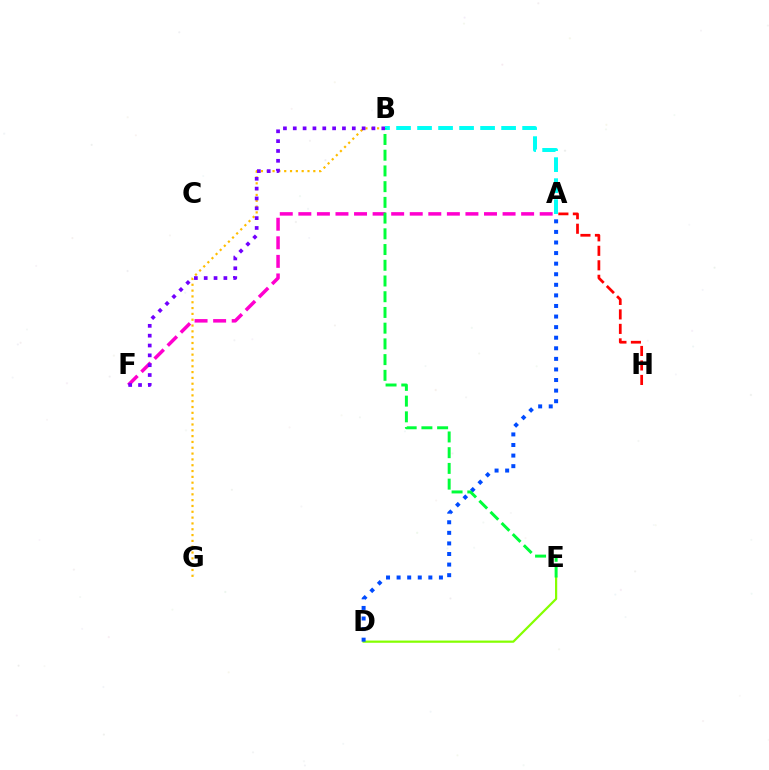{('A', 'B'): [{'color': '#00fff6', 'line_style': 'dashed', 'thickness': 2.85}], ('A', 'H'): [{'color': '#ff0000', 'line_style': 'dashed', 'thickness': 1.97}], ('B', 'G'): [{'color': '#ffbd00', 'line_style': 'dotted', 'thickness': 1.58}], ('D', 'E'): [{'color': '#84ff00', 'line_style': 'solid', 'thickness': 1.6}], ('A', 'F'): [{'color': '#ff00cf', 'line_style': 'dashed', 'thickness': 2.52}], ('A', 'D'): [{'color': '#004bff', 'line_style': 'dotted', 'thickness': 2.87}], ('B', 'E'): [{'color': '#00ff39', 'line_style': 'dashed', 'thickness': 2.14}], ('B', 'F'): [{'color': '#7200ff', 'line_style': 'dotted', 'thickness': 2.67}]}